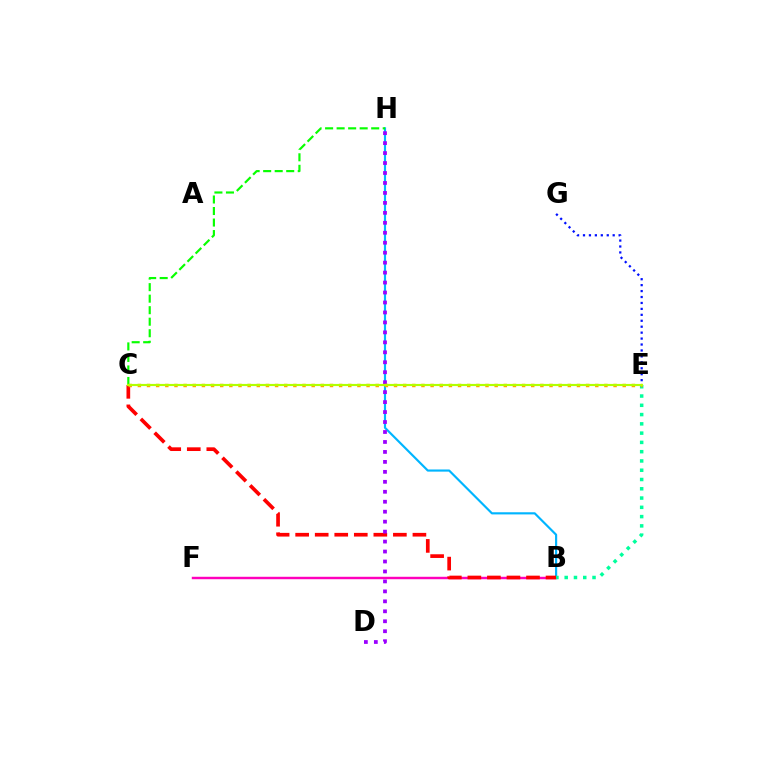{('B', 'H'): [{'color': '#00b5ff', 'line_style': 'solid', 'thickness': 1.55}], ('B', 'F'): [{'color': '#ff00bd', 'line_style': 'solid', 'thickness': 1.75}], ('B', 'C'): [{'color': '#ff0000', 'line_style': 'dashed', 'thickness': 2.66}], ('E', 'G'): [{'color': '#0010ff', 'line_style': 'dotted', 'thickness': 1.61}], ('B', 'E'): [{'color': '#00ff9d', 'line_style': 'dotted', 'thickness': 2.52}], ('C', 'H'): [{'color': '#08ff00', 'line_style': 'dashed', 'thickness': 1.57}], ('D', 'H'): [{'color': '#9b00ff', 'line_style': 'dotted', 'thickness': 2.71}], ('C', 'E'): [{'color': '#ffa500', 'line_style': 'dotted', 'thickness': 2.49}, {'color': '#b3ff00', 'line_style': 'solid', 'thickness': 1.55}]}